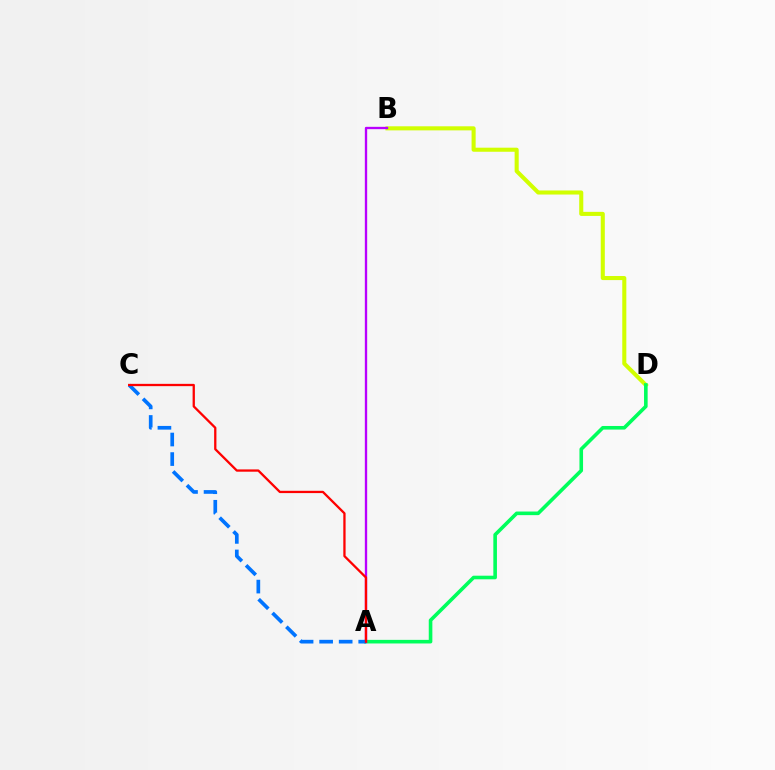{('B', 'D'): [{'color': '#d1ff00', 'line_style': 'solid', 'thickness': 2.93}], ('A', 'D'): [{'color': '#00ff5c', 'line_style': 'solid', 'thickness': 2.6}], ('A', 'B'): [{'color': '#b900ff', 'line_style': 'solid', 'thickness': 1.68}], ('A', 'C'): [{'color': '#0074ff', 'line_style': 'dashed', 'thickness': 2.66}, {'color': '#ff0000', 'line_style': 'solid', 'thickness': 1.65}]}